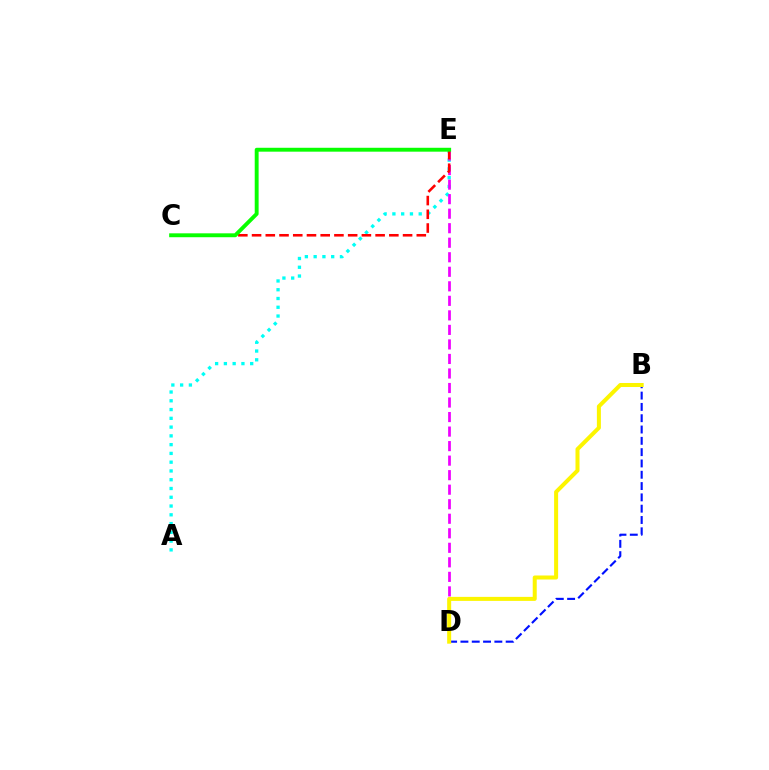{('A', 'E'): [{'color': '#00fff6', 'line_style': 'dotted', 'thickness': 2.38}], ('B', 'D'): [{'color': '#0010ff', 'line_style': 'dashed', 'thickness': 1.54}, {'color': '#fcf500', 'line_style': 'solid', 'thickness': 2.89}], ('D', 'E'): [{'color': '#ee00ff', 'line_style': 'dashed', 'thickness': 1.97}], ('C', 'E'): [{'color': '#ff0000', 'line_style': 'dashed', 'thickness': 1.86}, {'color': '#08ff00', 'line_style': 'solid', 'thickness': 2.8}]}